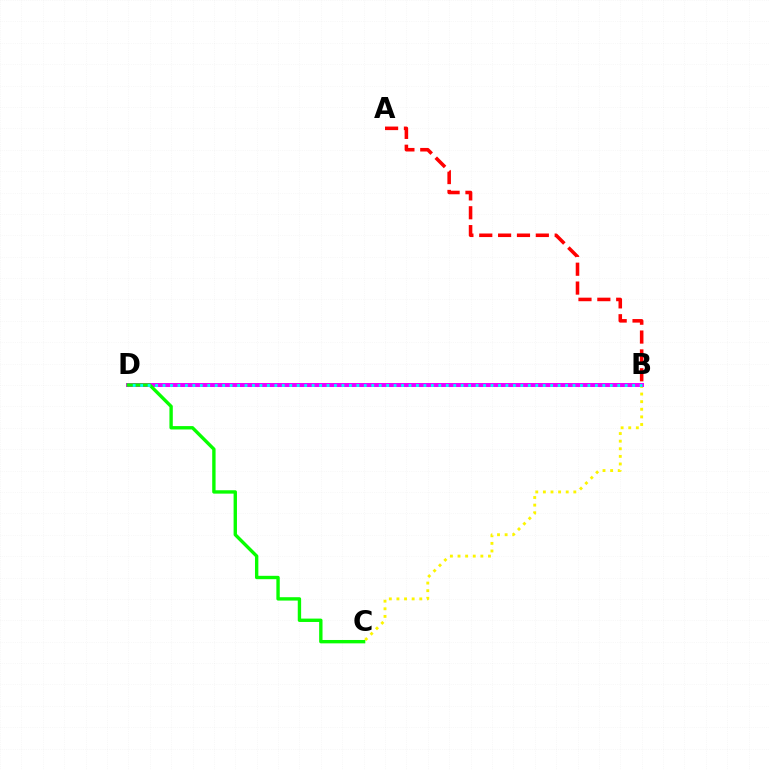{('B', 'D'): [{'color': '#0010ff', 'line_style': 'dotted', 'thickness': 2.53}, {'color': '#ee00ff', 'line_style': 'solid', 'thickness': 2.87}, {'color': '#00fff6', 'line_style': 'dotted', 'thickness': 2.03}], ('B', 'C'): [{'color': '#fcf500', 'line_style': 'dotted', 'thickness': 2.07}], ('A', 'B'): [{'color': '#ff0000', 'line_style': 'dashed', 'thickness': 2.56}], ('C', 'D'): [{'color': '#08ff00', 'line_style': 'solid', 'thickness': 2.43}]}